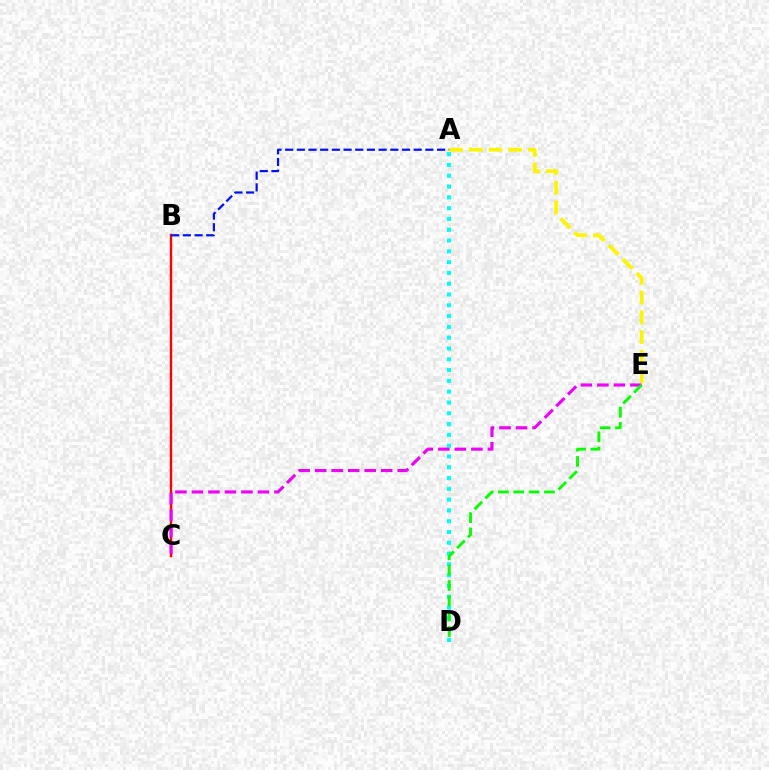{('B', 'C'): [{'color': '#ff0000', 'line_style': 'solid', 'thickness': 1.72}], ('A', 'E'): [{'color': '#fcf500', 'line_style': 'dashed', 'thickness': 2.68}], ('A', 'D'): [{'color': '#00fff6', 'line_style': 'dotted', 'thickness': 2.93}], ('C', 'E'): [{'color': '#ee00ff', 'line_style': 'dashed', 'thickness': 2.24}], ('A', 'B'): [{'color': '#0010ff', 'line_style': 'dashed', 'thickness': 1.59}], ('D', 'E'): [{'color': '#08ff00', 'line_style': 'dashed', 'thickness': 2.08}]}